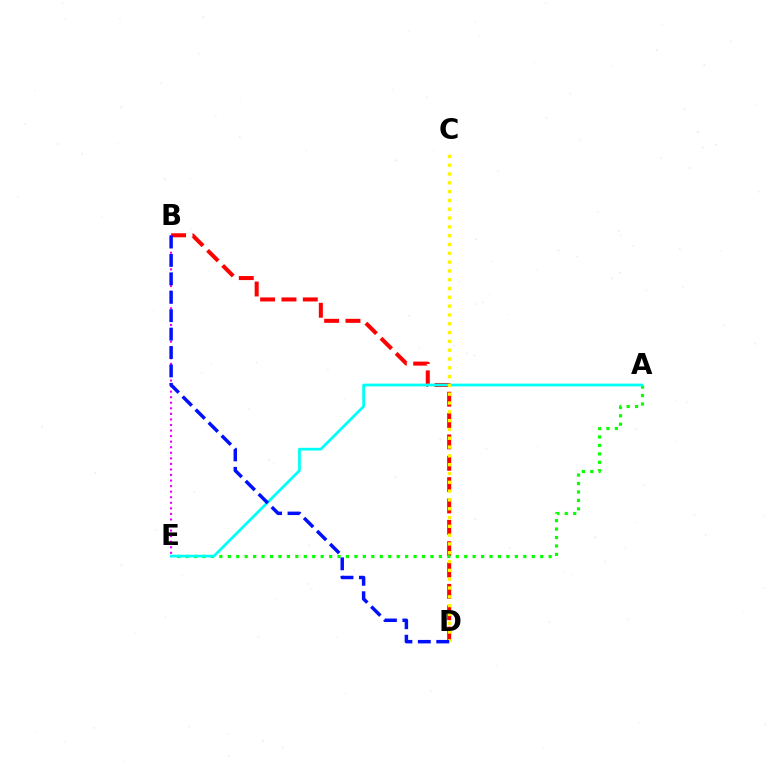{('B', 'D'): [{'color': '#ff0000', 'line_style': 'dashed', 'thickness': 2.9}, {'color': '#0010ff', 'line_style': 'dashed', 'thickness': 2.5}], ('A', 'E'): [{'color': '#08ff00', 'line_style': 'dotted', 'thickness': 2.29}, {'color': '#00fff6', 'line_style': 'solid', 'thickness': 1.97}], ('B', 'E'): [{'color': '#ee00ff', 'line_style': 'dotted', 'thickness': 1.51}], ('C', 'D'): [{'color': '#fcf500', 'line_style': 'dotted', 'thickness': 2.39}]}